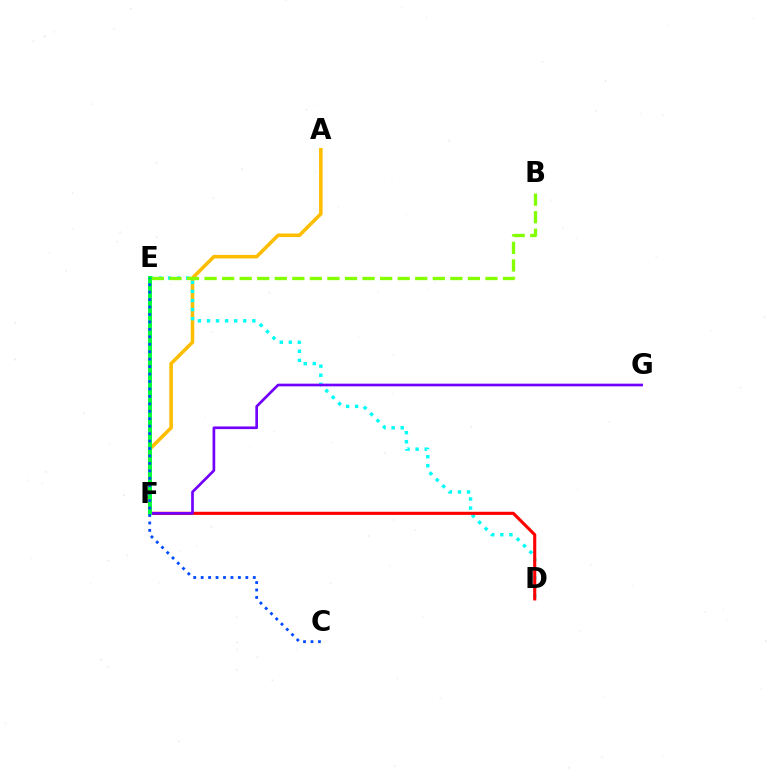{('A', 'F'): [{'color': '#ffbd00', 'line_style': 'solid', 'thickness': 2.55}], ('D', 'E'): [{'color': '#00fff6', 'line_style': 'dotted', 'thickness': 2.47}], ('D', 'F'): [{'color': '#ff0000', 'line_style': 'solid', 'thickness': 2.24}], ('E', 'F'): [{'color': '#ff00cf', 'line_style': 'dashed', 'thickness': 1.57}, {'color': '#00ff39', 'line_style': 'solid', 'thickness': 2.83}], ('B', 'E'): [{'color': '#84ff00', 'line_style': 'dashed', 'thickness': 2.39}], ('F', 'G'): [{'color': '#7200ff', 'line_style': 'solid', 'thickness': 1.93}], ('C', 'E'): [{'color': '#004bff', 'line_style': 'dotted', 'thickness': 2.02}]}